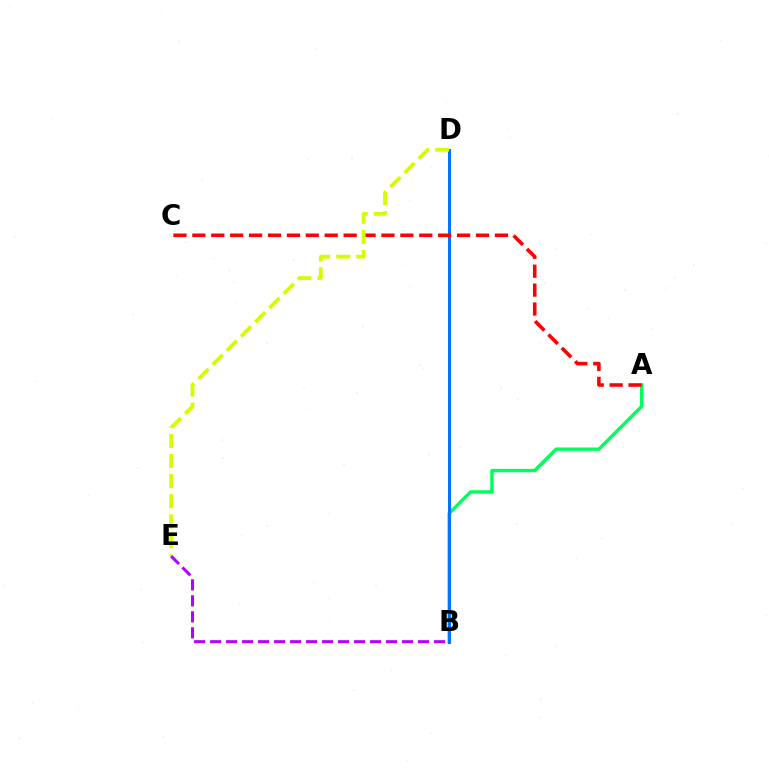{('A', 'B'): [{'color': '#00ff5c', 'line_style': 'solid', 'thickness': 2.45}], ('B', 'D'): [{'color': '#0074ff', 'line_style': 'solid', 'thickness': 2.19}], ('A', 'C'): [{'color': '#ff0000', 'line_style': 'dashed', 'thickness': 2.57}], ('D', 'E'): [{'color': '#d1ff00', 'line_style': 'dashed', 'thickness': 2.73}], ('B', 'E'): [{'color': '#b900ff', 'line_style': 'dashed', 'thickness': 2.17}]}